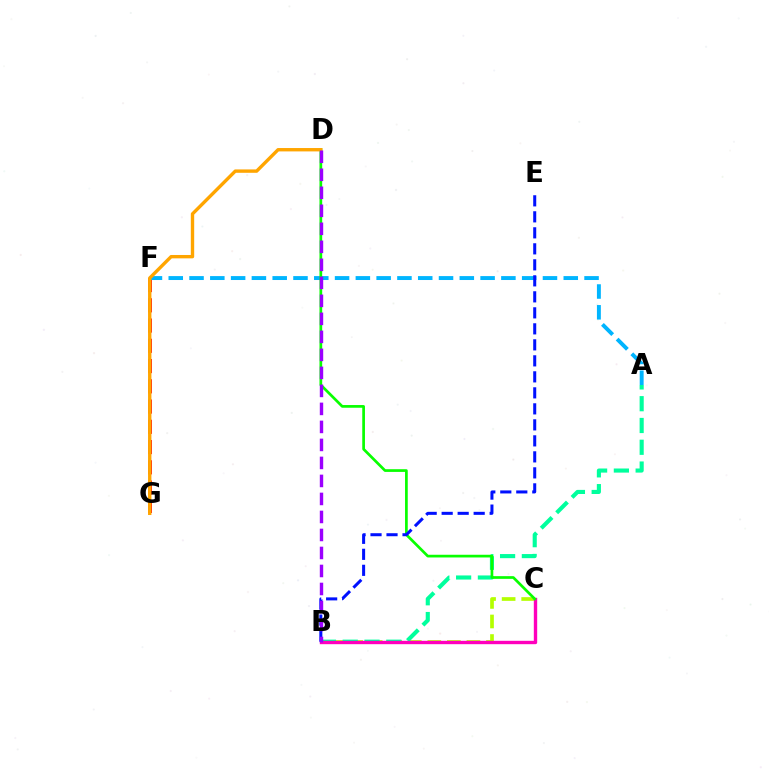{('B', 'C'): [{'color': '#b3ff00', 'line_style': 'dashed', 'thickness': 2.66}, {'color': '#ff00bd', 'line_style': 'solid', 'thickness': 2.43}], ('F', 'G'): [{'color': '#ff0000', 'line_style': 'dashed', 'thickness': 2.75}], ('A', 'F'): [{'color': '#00b5ff', 'line_style': 'dashed', 'thickness': 2.82}], ('A', 'B'): [{'color': '#00ff9d', 'line_style': 'dashed', 'thickness': 2.96}], ('C', 'D'): [{'color': '#08ff00', 'line_style': 'solid', 'thickness': 1.95}], ('D', 'G'): [{'color': '#ffa500', 'line_style': 'solid', 'thickness': 2.43}], ('B', 'E'): [{'color': '#0010ff', 'line_style': 'dashed', 'thickness': 2.17}], ('B', 'D'): [{'color': '#9b00ff', 'line_style': 'dashed', 'thickness': 2.45}]}